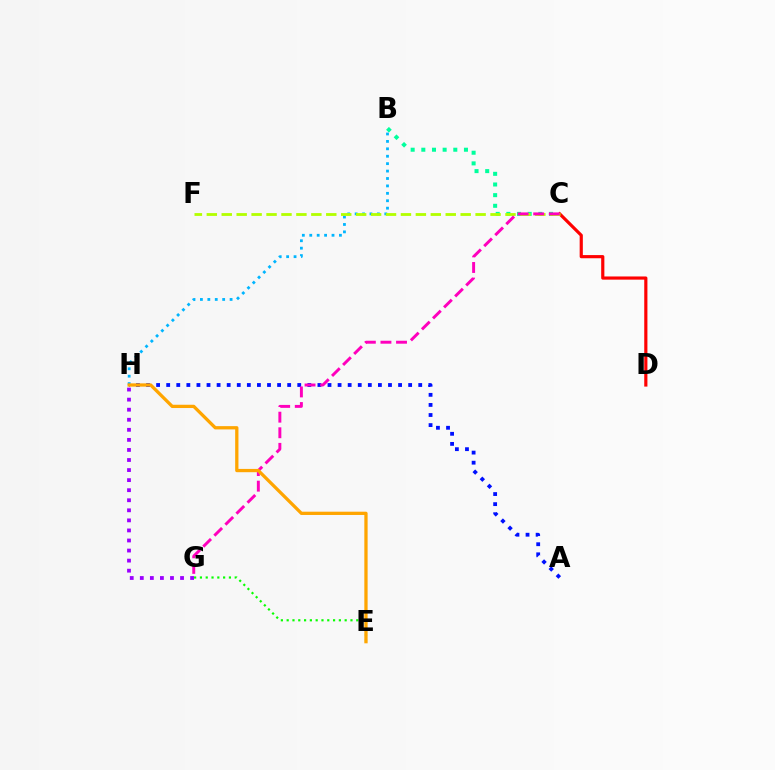{('B', 'C'): [{'color': '#00ff9d', 'line_style': 'dotted', 'thickness': 2.9}], ('A', 'H'): [{'color': '#0010ff', 'line_style': 'dotted', 'thickness': 2.74}], ('C', 'D'): [{'color': '#ff0000', 'line_style': 'solid', 'thickness': 2.28}], ('B', 'H'): [{'color': '#00b5ff', 'line_style': 'dotted', 'thickness': 2.02}], ('C', 'F'): [{'color': '#b3ff00', 'line_style': 'dashed', 'thickness': 2.03}], ('G', 'H'): [{'color': '#9b00ff', 'line_style': 'dotted', 'thickness': 2.73}], ('C', 'G'): [{'color': '#ff00bd', 'line_style': 'dashed', 'thickness': 2.12}], ('E', 'G'): [{'color': '#08ff00', 'line_style': 'dotted', 'thickness': 1.58}], ('E', 'H'): [{'color': '#ffa500', 'line_style': 'solid', 'thickness': 2.36}]}